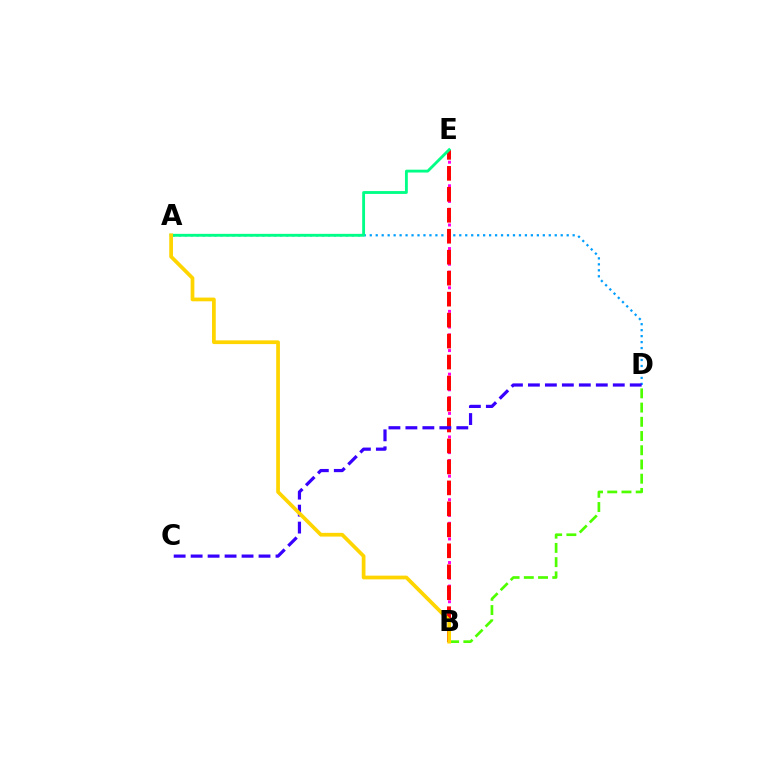{('B', 'E'): [{'color': '#ff00ed', 'line_style': 'dotted', 'thickness': 2.13}, {'color': '#ff0000', 'line_style': 'dashed', 'thickness': 2.85}], ('B', 'D'): [{'color': '#4fff00', 'line_style': 'dashed', 'thickness': 1.93}], ('A', 'D'): [{'color': '#009eff', 'line_style': 'dotted', 'thickness': 1.62}], ('C', 'D'): [{'color': '#3700ff', 'line_style': 'dashed', 'thickness': 2.31}], ('A', 'E'): [{'color': '#00ff86', 'line_style': 'solid', 'thickness': 2.05}], ('A', 'B'): [{'color': '#ffd500', 'line_style': 'solid', 'thickness': 2.69}]}